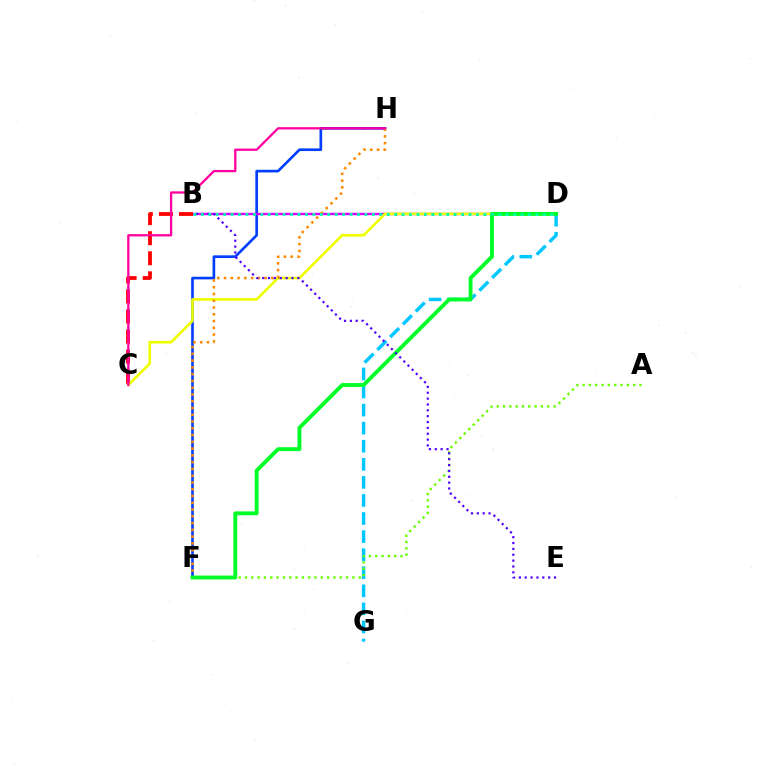{('F', 'H'): [{'color': '#003fff', 'line_style': 'solid', 'thickness': 1.91}, {'color': '#ff8800', 'line_style': 'dotted', 'thickness': 1.84}], ('B', 'D'): [{'color': '#d600ff', 'line_style': 'solid', 'thickness': 1.72}, {'color': '#00ffaf', 'line_style': 'dotted', 'thickness': 2.02}], ('B', 'C'): [{'color': '#ff0000', 'line_style': 'dashed', 'thickness': 2.73}], ('C', 'D'): [{'color': '#eeff00', 'line_style': 'solid', 'thickness': 1.91}], ('D', 'G'): [{'color': '#00c7ff', 'line_style': 'dashed', 'thickness': 2.46}], ('A', 'F'): [{'color': '#66ff00', 'line_style': 'dotted', 'thickness': 1.72}], ('D', 'F'): [{'color': '#00ff27', 'line_style': 'solid', 'thickness': 2.79}], ('B', 'E'): [{'color': '#4f00ff', 'line_style': 'dotted', 'thickness': 1.59}], ('C', 'H'): [{'color': '#ff00a0', 'line_style': 'solid', 'thickness': 1.65}]}